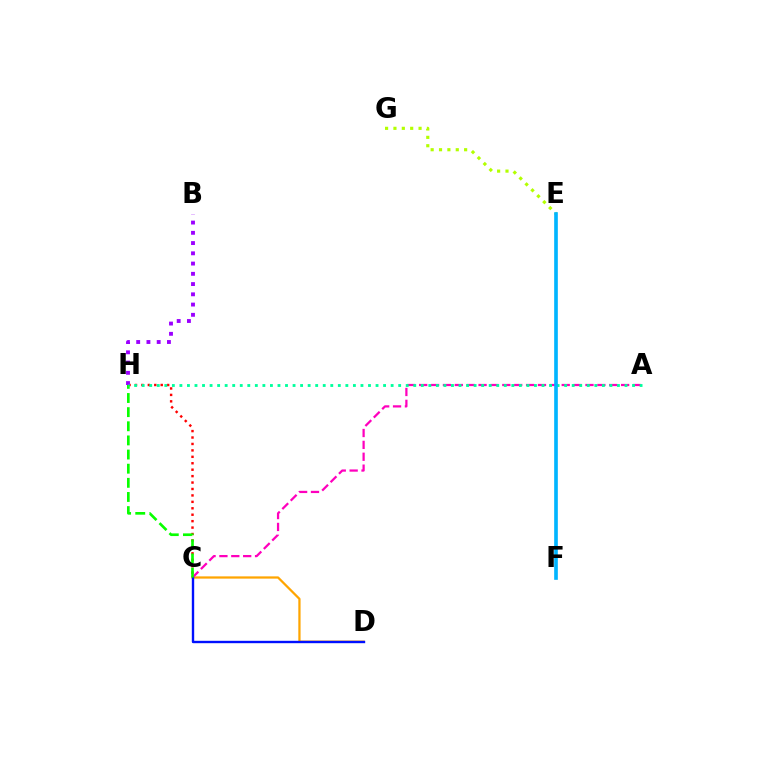{('C', 'D'): [{'color': '#ffa500', 'line_style': 'solid', 'thickness': 1.63}, {'color': '#0010ff', 'line_style': 'solid', 'thickness': 1.71}], ('C', 'H'): [{'color': '#ff0000', 'line_style': 'dotted', 'thickness': 1.75}, {'color': '#08ff00', 'line_style': 'dashed', 'thickness': 1.92}], ('A', 'C'): [{'color': '#ff00bd', 'line_style': 'dashed', 'thickness': 1.61}], ('B', 'H'): [{'color': '#9b00ff', 'line_style': 'dotted', 'thickness': 2.78}], ('E', 'G'): [{'color': '#b3ff00', 'line_style': 'dotted', 'thickness': 2.27}], ('A', 'H'): [{'color': '#00ff9d', 'line_style': 'dotted', 'thickness': 2.05}], ('E', 'F'): [{'color': '#00b5ff', 'line_style': 'solid', 'thickness': 2.63}]}